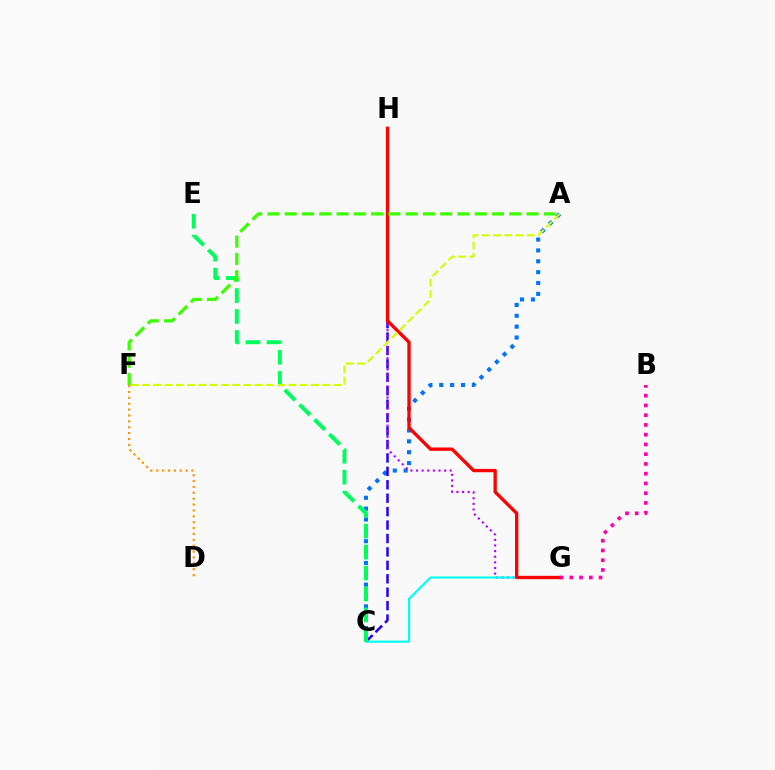{('A', 'C'): [{'color': '#0074ff', 'line_style': 'dotted', 'thickness': 2.95}], ('C', 'H'): [{'color': '#2500ff', 'line_style': 'dashed', 'thickness': 1.82}], ('G', 'H'): [{'color': '#b900ff', 'line_style': 'dotted', 'thickness': 1.53}, {'color': '#ff0000', 'line_style': 'solid', 'thickness': 2.4}], ('C', 'G'): [{'color': '#00fff6', 'line_style': 'solid', 'thickness': 1.55}], ('D', 'F'): [{'color': '#ff9400', 'line_style': 'dotted', 'thickness': 1.6}], ('B', 'G'): [{'color': '#ff00ac', 'line_style': 'dotted', 'thickness': 2.65}], ('C', 'E'): [{'color': '#00ff5c', 'line_style': 'dashed', 'thickness': 2.85}], ('A', 'F'): [{'color': '#d1ff00', 'line_style': 'dashed', 'thickness': 1.53}, {'color': '#3dff00', 'line_style': 'dashed', 'thickness': 2.35}]}